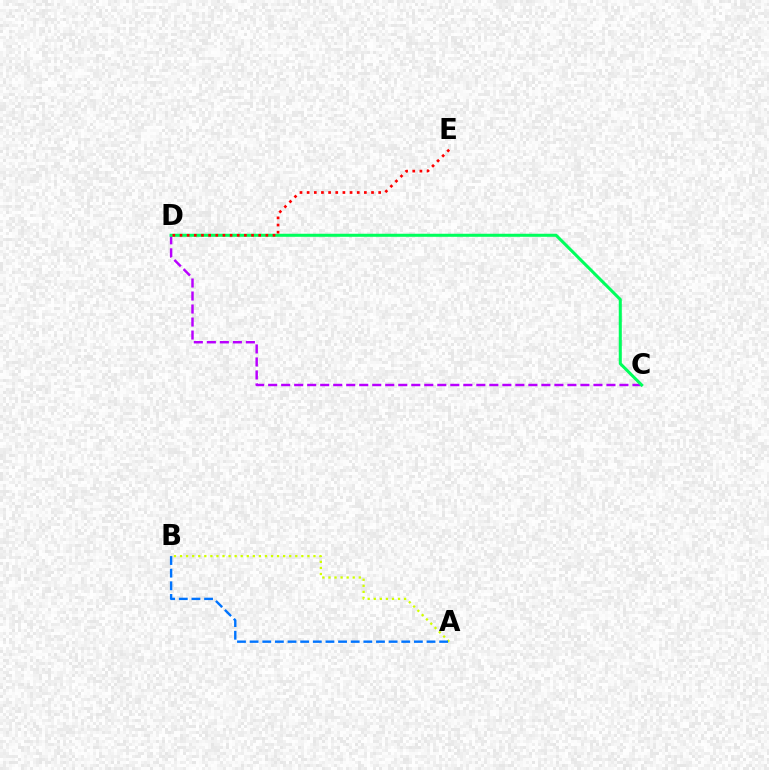{('C', 'D'): [{'color': '#b900ff', 'line_style': 'dashed', 'thickness': 1.77}, {'color': '#00ff5c', 'line_style': 'solid', 'thickness': 2.19}], ('A', 'B'): [{'color': '#d1ff00', 'line_style': 'dotted', 'thickness': 1.65}, {'color': '#0074ff', 'line_style': 'dashed', 'thickness': 1.72}], ('D', 'E'): [{'color': '#ff0000', 'line_style': 'dotted', 'thickness': 1.94}]}